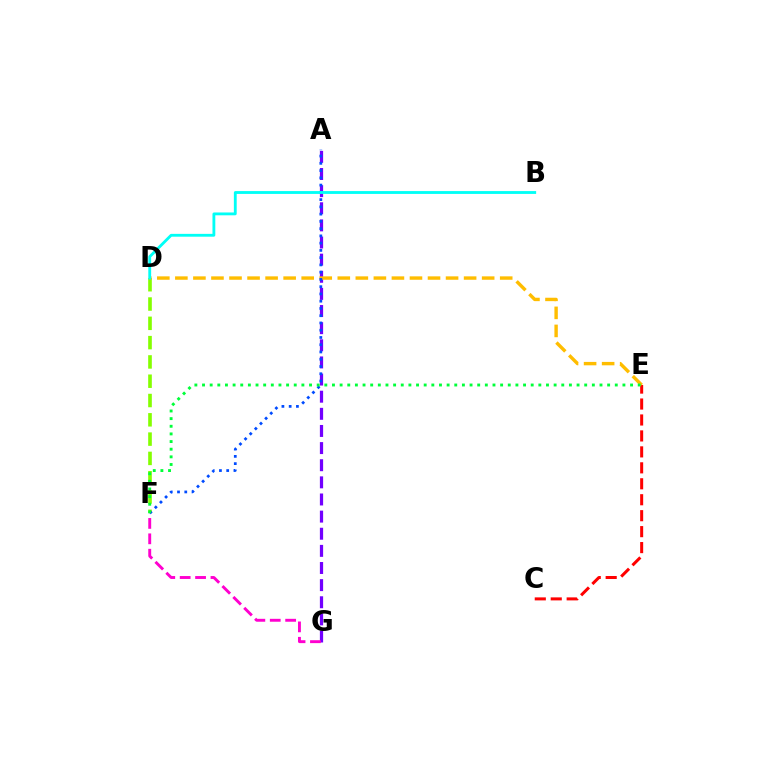{('C', 'E'): [{'color': '#ff0000', 'line_style': 'dashed', 'thickness': 2.17}], ('D', 'F'): [{'color': '#84ff00', 'line_style': 'dashed', 'thickness': 2.62}], ('A', 'G'): [{'color': '#7200ff', 'line_style': 'dashed', 'thickness': 2.33}], ('D', 'E'): [{'color': '#ffbd00', 'line_style': 'dashed', 'thickness': 2.45}], ('A', 'F'): [{'color': '#004bff', 'line_style': 'dotted', 'thickness': 1.97}], ('E', 'F'): [{'color': '#00ff39', 'line_style': 'dotted', 'thickness': 2.08}], ('F', 'G'): [{'color': '#ff00cf', 'line_style': 'dashed', 'thickness': 2.09}], ('B', 'D'): [{'color': '#00fff6', 'line_style': 'solid', 'thickness': 2.04}]}